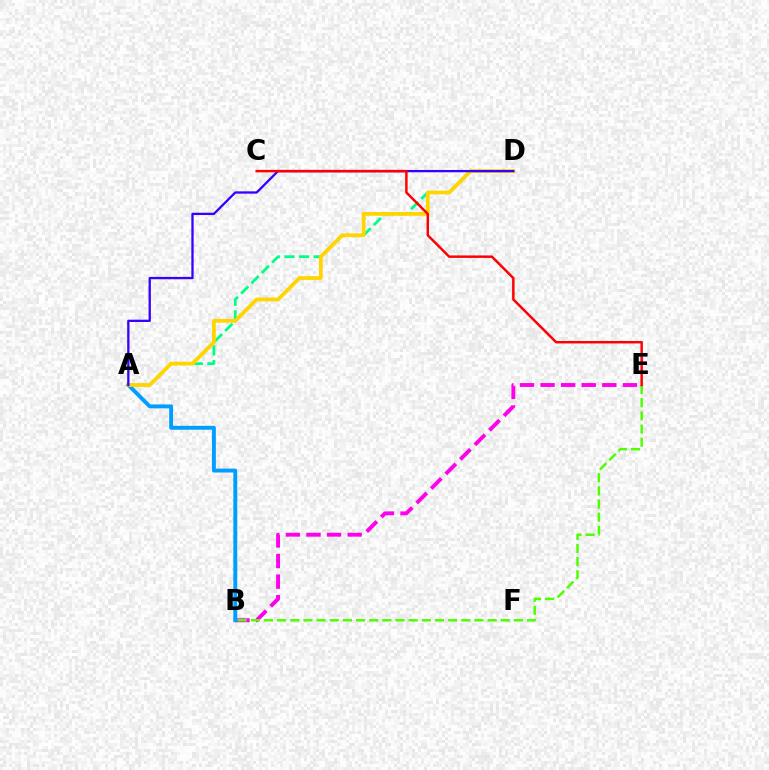{('A', 'D'): [{'color': '#00ff86', 'line_style': 'dashed', 'thickness': 1.99}, {'color': '#ffd500', 'line_style': 'solid', 'thickness': 2.71}, {'color': '#3700ff', 'line_style': 'solid', 'thickness': 1.66}], ('B', 'E'): [{'color': '#ff00ed', 'line_style': 'dashed', 'thickness': 2.8}, {'color': '#4fff00', 'line_style': 'dashed', 'thickness': 1.79}], ('A', 'B'): [{'color': '#009eff', 'line_style': 'solid', 'thickness': 2.82}], ('C', 'E'): [{'color': '#ff0000', 'line_style': 'solid', 'thickness': 1.77}]}